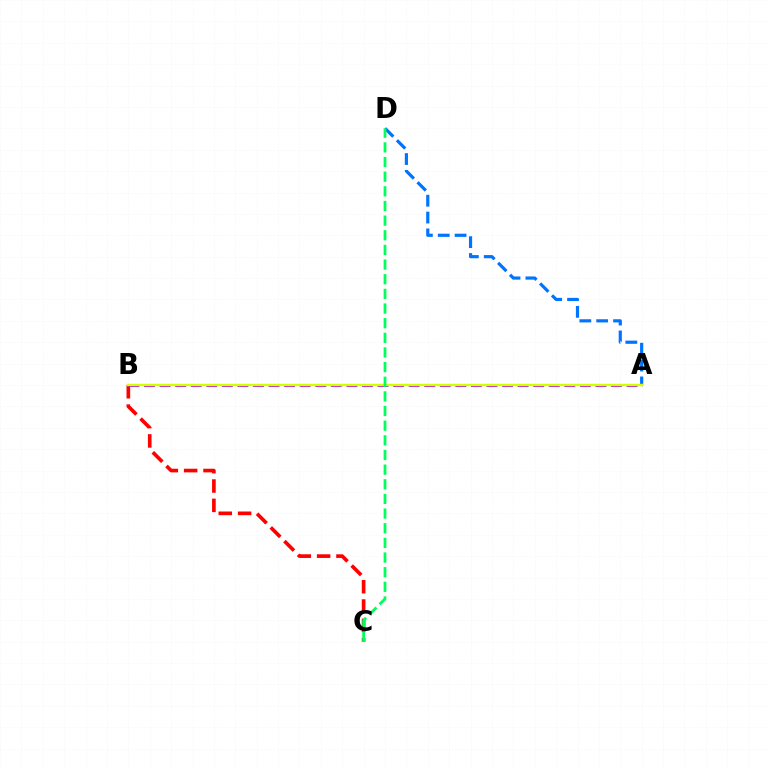{('A', 'D'): [{'color': '#0074ff', 'line_style': 'dashed', 'thickness': 2.29}], ('B', 'C'): [{'color': '#ff0000', 'line_style': 'dashed', 'thickness': 2.63}], ('A', 'B'): [{'color': '#b900ff', 'line_style': 'dashed', 'thickness': 2.11}, {'color': '#d1ff00', 'line_style': 'solid', 'thickness': 1.78}], ('C', 'D'): [{'color': '#00ff5c', 'line_style': 'dashed', 'thickness': 1.99}]}